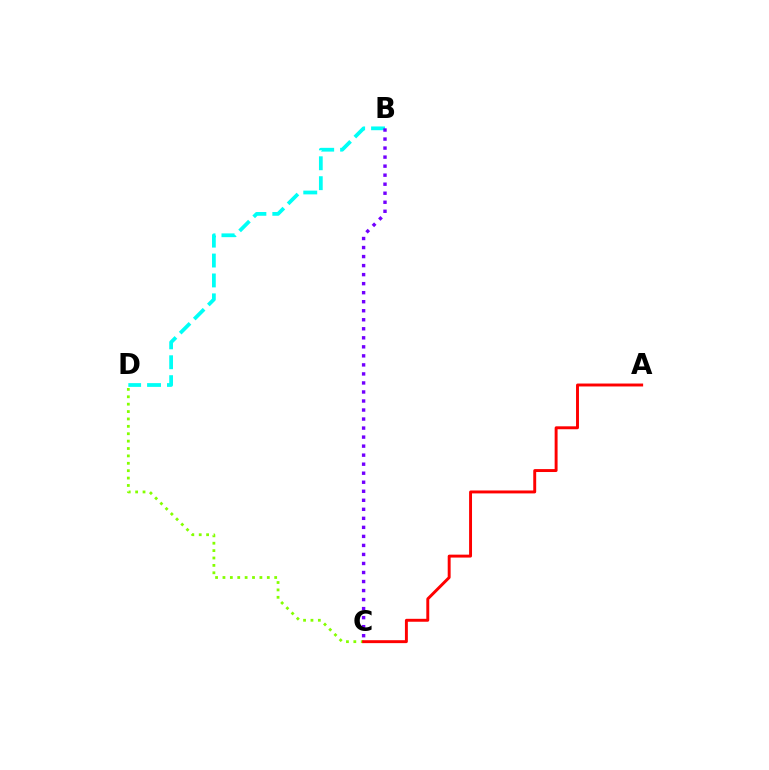{('B', 'D'): [{'color': '#00fff6', 'line_style': 'dashed', 'thickness': 2.7}], ('B', 'C'): [{'color': '#7200ff', 'line_style': 'dotted', 'thickness': 2.45}], ('C', 'D'): [{'color': '#84ff00', 'line_style': 'dotted', 'thickness': 2.01}], ('A', 'C'): [{'color': '#ff0000', 'line_style': 'solid', 'thickness': 2.11}]}